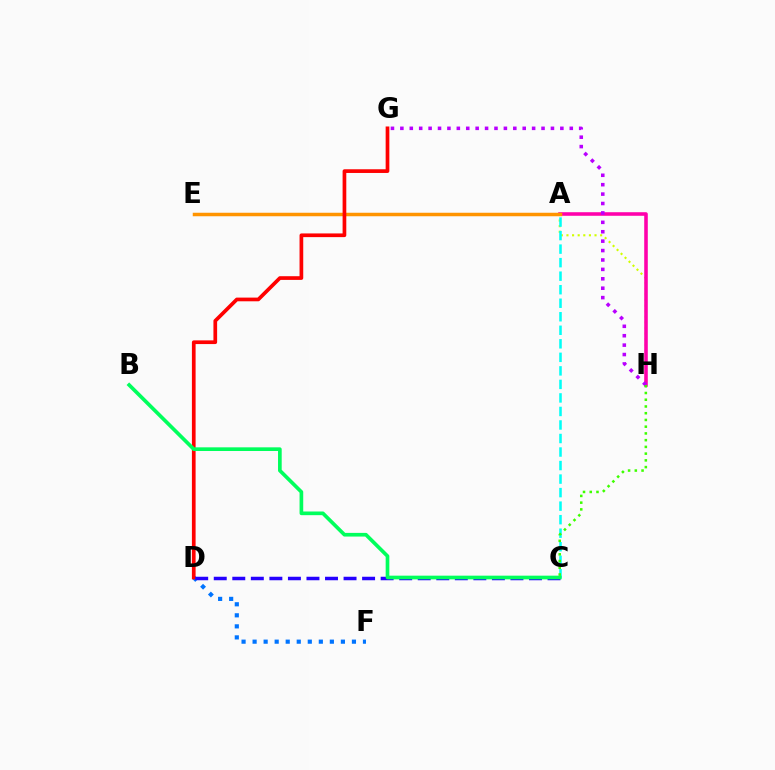{('A', 'H'): [{'color': '#d1ff00', 'line_style': 'dotted', 'thickness': 1.53}, {'color': '#ff00ac', 'line_style': 'solid', 'thickness': 2.57}], ('G', 'H'): [{'color': '#b900ff', 'line_style': 'dotted', 'thickness': 2.56}], ('A', 'E'): [{'color': '#ff9400', 'line_style': 'solid', 'thickness': 2.52}], ('D', 'F'): [{'color': '#0074ff', 'line_style': 'dotted', 'thickness': 3.0}], ('A', 'C'): [{'color': '#00fff6', 'line_style': 'dashed', 'thickness': 1.84}], ('C', 'H'): [{'color': '#3dff00', 'line_style': 'dotted', 'thickness': 1.83}], ('D', 'G'): [{'color': '#ff0000', 'line_style': 'solid', 'thickness': 2.66}], ('C', 'D'): [{'color': '#2500ff', 'line_style': 'dashed', 'thickness': 2.52}], ('B', 'C'): [{'color': '#00ff5c', 'line_style': 'solid', 'thickness': 2.64}]}